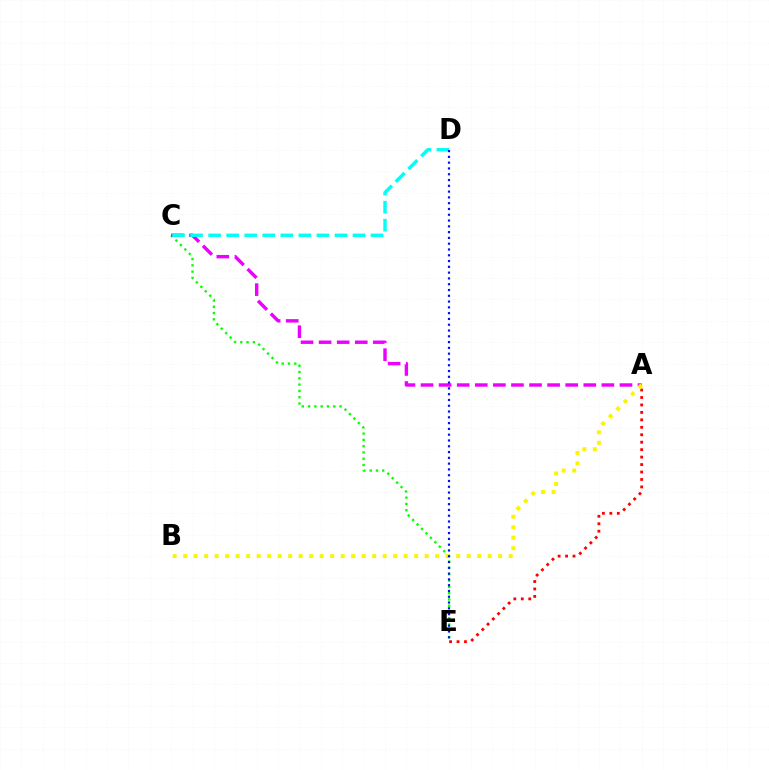{('C', 'E'): [{'color': '#08ff00', 'line_style': 'dotted', 'thickness': 1.71}], ('A', 'C'): [{'color': '#ee00ff', 'line_style': 'dashed', 'thickness': 2.46}], ('A', 'E'): [{'color': '#ff0000', 'line_style': 'dotted', 'thickness': 2.02}], ('C', 'D'): [{'color': '#00fff6', 'line_style': 'dashed', 'thickness': 2.45}], ('A', 'B'): [{'color': '#fcf500', 'line_style': 'dotted', 'thickness': 2.85}], ('D', 'E'): [{'color': '#0010ff', 'line_style': 'dotted', 'thickness': 1.57}]}